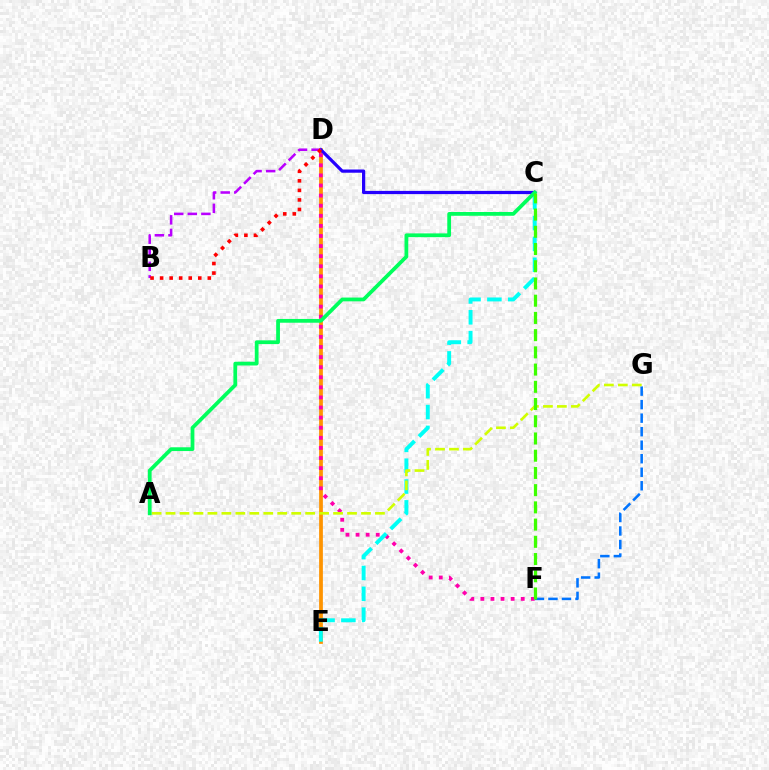{('D', 'E'): [{'color': '#ff9400', 'line_style': 'solid', 'thickness': 2.7}], ('C', 'D'): [{'color': '#2500ff', 'line_style': 'solid', 'thickness': 2.32}], ('F', 'G'): [{'color': '#0074ff', 'line_style': 'dashed', 'thickness': 1.84}], ('D', 'F'): [{'color': '#ff00ac', 'line_style': 'dotted', 'thickness': 2.74}], ('C', 'E'): [{'color': '#00fff6', 'line_style': 'dashed', 'thickness': 2.83}], ('A', 'G'): [{'color': '#d1ff00', 'line_style': 'dashed', 'thickness': 1.9}], ('A', 'C'): [{'color': '#00ff5c', 'line_style': 'solid', 'thickness': 2.71}], ('C', 'F'): [{'color': '#3dff00', 'line_style': 'dashed', 'thickness': 2.34}], ('B', 'D'): [{'color': '#b900ff', 'line_style': 'dashed', 'thickness': 1.84}, {'color': '#ff0000', 'line_style': 'dotted', 'thickness': 2.59}]}